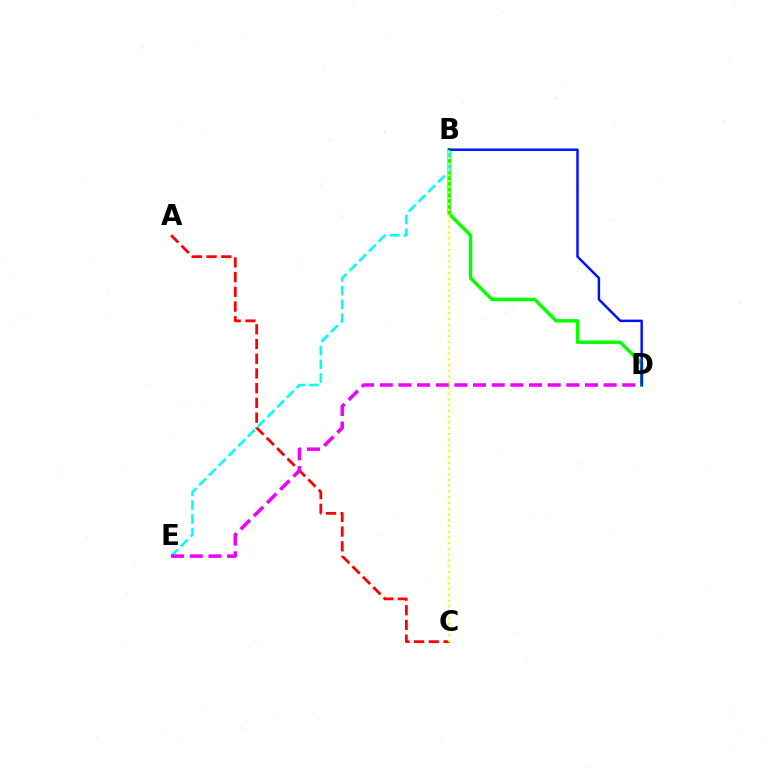{('B', 'D'): [{'color': '#08ff00', 'line_style': 'solid', 'thickness': 2.5}, {'color': '#0010ff', 'line_style': 'solid', 'thickness': 1.77}], ('A', 'C'): [{'color': '#ff0000', 'line_style': 'dashed', 'thickness': 2.0}], ('B', 'E'): [{'color': '#00fff6', 'line_style': 'dashed', 'thickness': 1.87}], ('B', 'C'): [{'color': '#fcf500', 'line_style': 'dotted', 'thickness': 1.56}], ('D', 'E'): [{'color': '#ee00ff', 'line_style': 'dashed', 'thickness': 2.53}]}